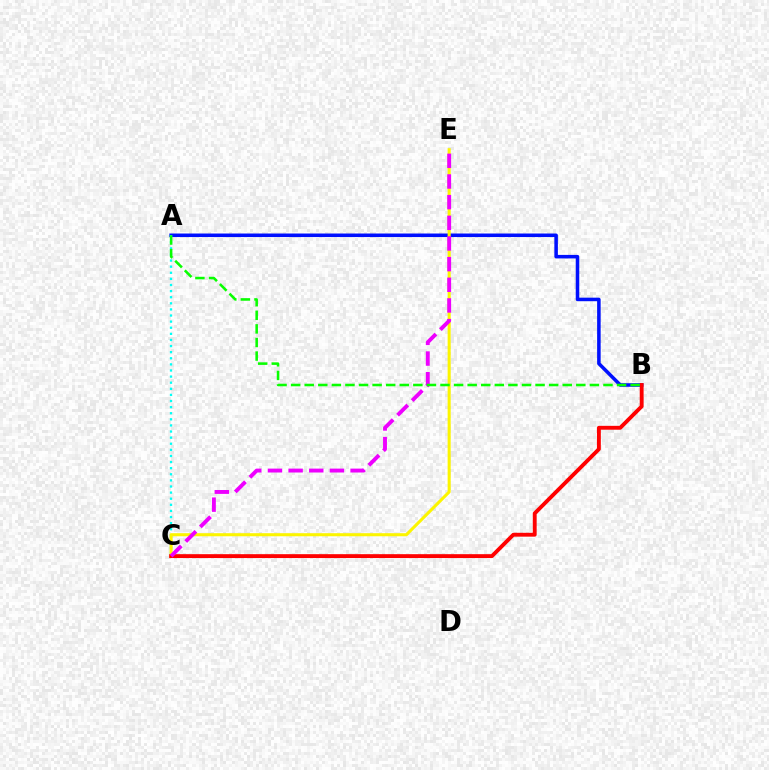{('A', 'B'): [{'color': '#0010ff', 'line_style': 'solid', 'thickness': 2.54}, {'color': '#08ff00', 'line_style': 'dashed', 'thickness': 1.84}], ('A', 'C'): [{'color': '#00fff6', 'line_style': 'dotted', 'thickness': 1.66}], ('C', 'E'): [{'color': '#fcf500', 'line_style': 'solid', 'thickness': 2.21}, {'color': '#ee00ff', 'line_style': 'dashed', 'thickness': 2.81}], ('B', 'C'): [{'color': '#ff0000', 'line_style': 'solid', 'thickness': 2.79}]}